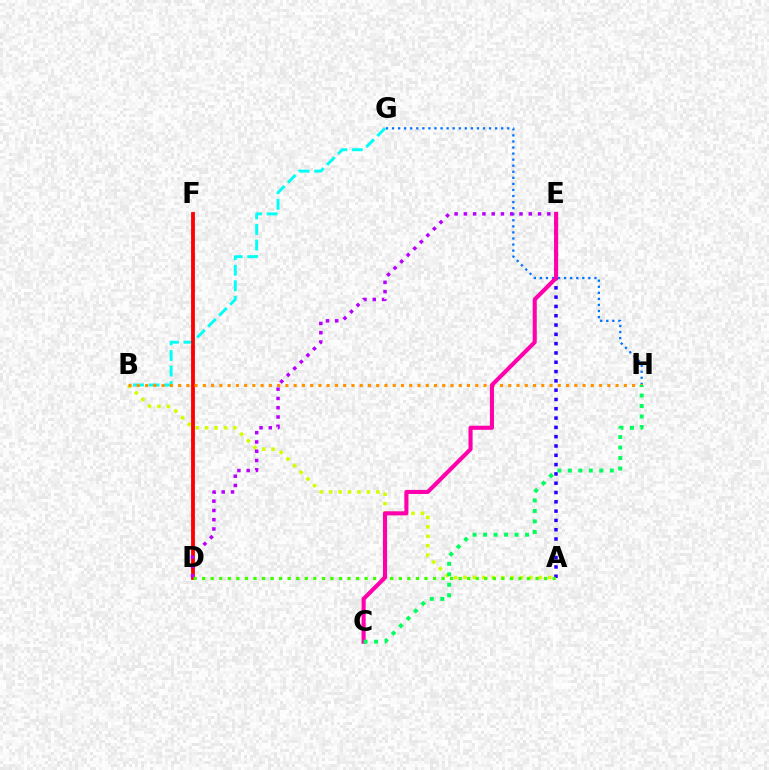{('A', 'E'): [{'color': '#2500ff', 'line_style': 'dotted', 'thickness': 2.53}], ('B', 'G'): [{'color': '#00fff6', 'line_style': 'dashed', 'thickness': 2.11}], ('A', 'B'): [{'color': '#d1ff00', 'line_style': 'dotted', 'thickness': 2.56}], ('D', 'F'): [{'color': '#ff0000', 'line_style': 'solid', 'thickness': 2.75}], ('G', 'H'): [{'color': '#0074ff', 'line_style': 'dotted', 'thickness': 1.65}], ('B', 'H'): [{'color': '#ff9400', 'line_style': 'dotted', 'thickness': 2.24}], ('D', 'E'): [{'color': '#b900ff', 'line_style': 'dotted', 'thickness': 2.52}], ('A', 'D'): [{'color': '#3dff00', 'line_style': 'dotted', 'thickness': 2.32}], ('C', 'E'): [{'color': '#ff00ac', 'line_style': 'solid', 'thickness': 2.94}], ('C', 'H'): [{'color': '#00ff5c', 'line_style': 'dotted', 'thickness': 2.85}]}